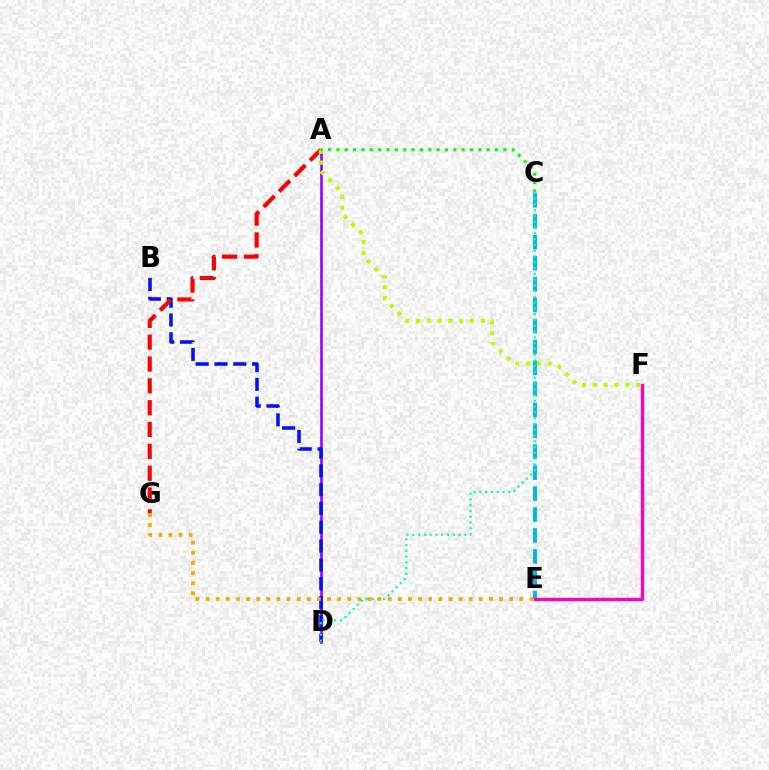{('A', 'D'): [{'color': '#9b00ff', 'line_style': 'solid', 'thickness': 1.89}], ('B', 'D'): [{'color': '#0010ff', 'line_style': 'dashed', 'thickness': 2.55}], ('A', 'G'): [{'color': '#ff0000', 'line_style': 'dashed', 'thickness': 2.97}], ('C', 'E'): [{'color': '#00b5ff', 'line_style': 'dashed', 'thickness': 2.85}], ('A', 'F'): [{'color': '#b3ff00', 'line_style': 'dotted', 'thickness': 2.94}], ('C', 'D'): [{'color': '#00ff9d', 'line_style': 'dotted', 'thickness': 1.57}], ('A', 'C'): [{'color': '#08ff00', 'line_style': 'dotted', 'thickness': 2.27}], ('E', 'F'): [{'color': '#ff00bd', 'line_style': 'solid', 'thickness': 2.4}], ('E', 'G'): [{'color': '#ffa500', 'line_style': 'dotted', 'thickness': 2.75}]}